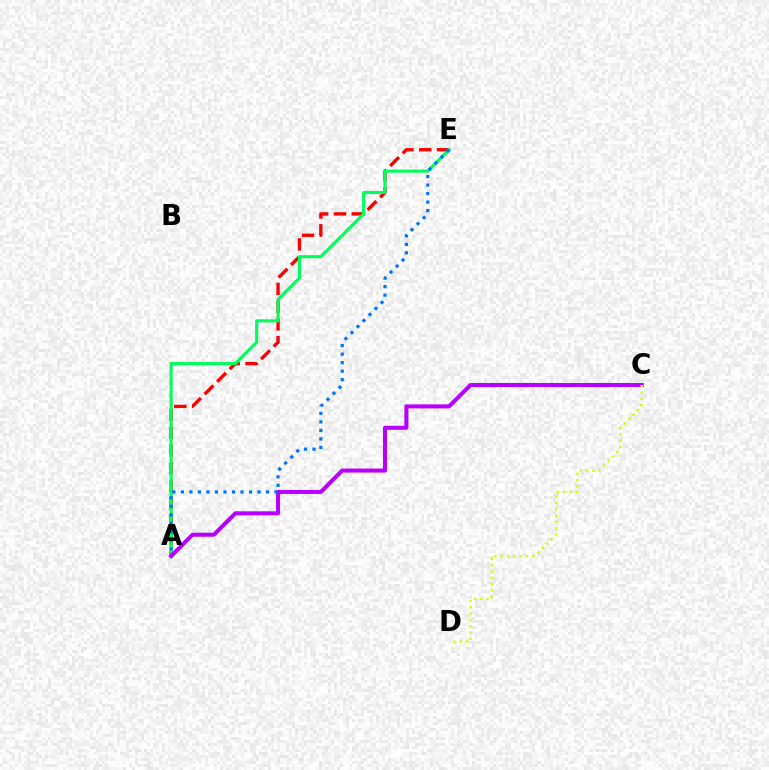{('A', 'E'): [{'color': '#ff0000', 'line_style': 'dashed', 'thickness': 2.41}, {'color': '#00ff5c', 'line_style': 'solid', 'thickness': 2.23}, {'color': '#0074ff', 'line_style': 'dotted', 'thickness': 2.31}], ('A', 'C'): [{'color': '#b900ff', 'line_style': 'solid', 'thickness': 2.91}], ('C', 'D'): [{'color': '#d1ff00', 'line_style': 'dotted', 'thickness': 1.72}]}